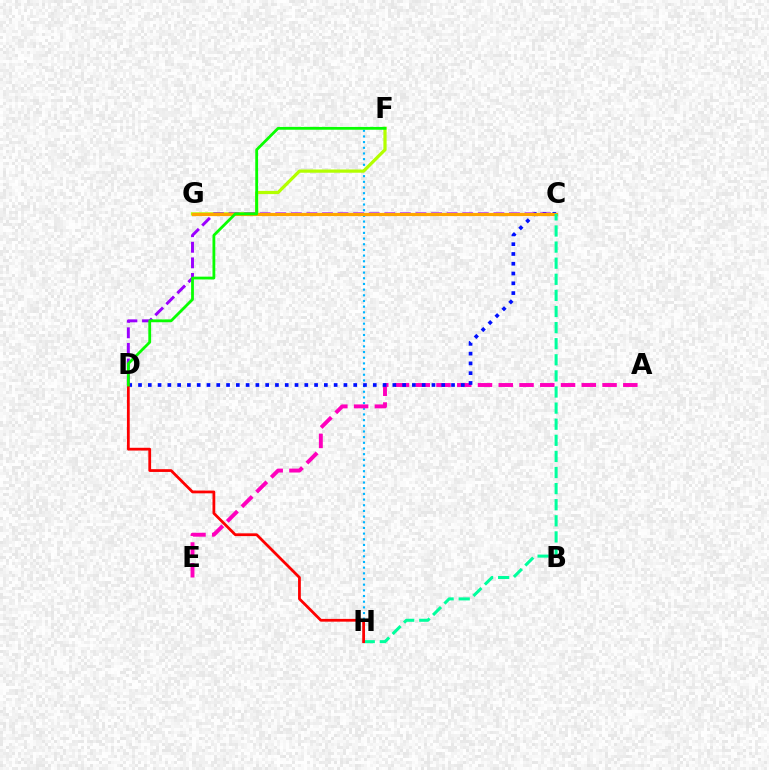{('F', 'H'): [{'color': '#00b5ff', 'line_style': 'dotted', 'thickness': 1.54}], ('A', 'E'): [{'color': '#ff00bd', 'line_style': 'dashed', 'thickness': 2.82}], ('C', 'D'): [{'color': '#0010ff', 'line_style': 'dotted', 'thickness': 2.66}, {'color': '#9b00ff', 'line_style': 'dashed', 'thickness': 2.12}], ('F', 'G'): [{'color': '#b3ff00', 'line_style': 'solid', 'thickness': 2.32}], ('C', 'G'): [{'color': '#ffa500', 'line_style': 'solid', 'thickness': 2.29}], ('C', 'H'): [{'color': '#00ff9d', 'line_style': 'dashed', 'thickness': 2.19}], ('D', 'H'): [{'color': '#ff0000', 'line_style': 'solid', 'thickness': 1.99}], ('D', 'F'): [{'color': '#08ff00', 'line_style': 'solid', 'thickness': 2.02}]}